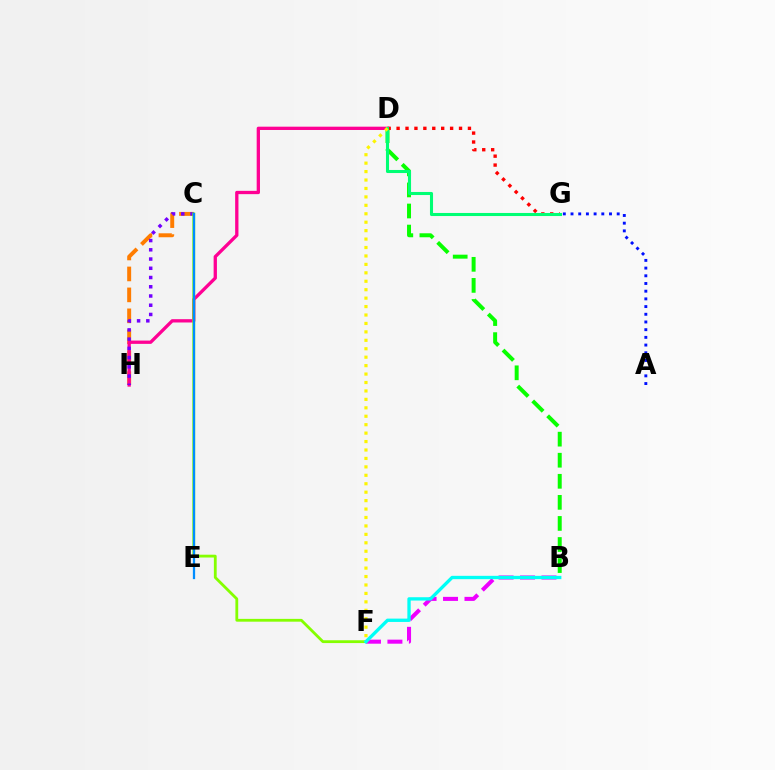{('B', 'F'): [{'color': '#ee00ff', 'line_style': 'dashed', 'thickness': 2.91}, {'color': '#00fff6', 'line_style': 'solid', 'thickness': 2.4}], ('B', 'D'): [{'color': '#08ff00', 'line_style': 'dashed', 'thickness': 2.86}], ('A', 'G'): [{'color': '#0010ff', 'line_style': 'dotted', 'thickness': 2.09}], ('C', 'H'): [{'color': '#ff7c00', 'line_style': 'dashed', 'thickness': 2.85}, {'color': '#7200ff', 'line_style': 'dotted', 'thickness': 2.51}], ('D', 'H'): [{'color': '#ff0094', 'line_style': 'solid', 'thickness': 2.37}], ('C', 'F'): [{'color': '#84ff00', 'line_style': 'solid', 'thickness': 2.02}], ('D', 'G'): [{'color': '#ff0000', 'line_style': 'dotted', 'thickness': 2.42}, {'color': '#00ff74', 'line_style': 'solid', 'thickness': 2.21}], ('C', 'E'): [{'color': '#008cff', 'line_style': 'solid', 'thickness': 1.63}], ('D', 'F'): [{'color': '#fcf500', 'line_style': 'dotted', 'thickness': 2.29}]}